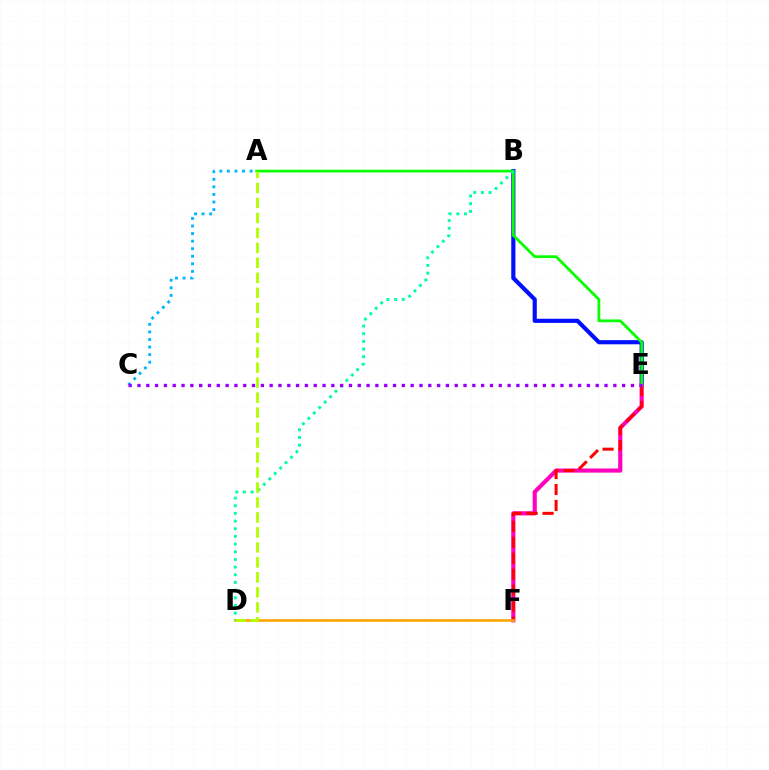{('B', 'E'): [{'color': '#0010ff', 'line_style': 'solid', 'thickness': 2.98}], ('E', 'F'): [{'color': '#ff00bd', 'line_style': 'solid', 'thickness': 2.97}, {'color': '#ff0000', 'line_style': 'dashed', 'thickness': 2.17}], ('A', 'C'): [{'color': '#00b5ff', 'line_style': 'dotted', 'thickness': 2.06}], ('A', 'E'): [{'color': '#08ff00', 'line_style': 'solid', 'thickness': 1.99}], ('D', 'F'): [{'color': '#ffa500', 'line_style': 'solid', 'thickness': 1.89}], ('B', 'D'): [{'color': '#00ff9d', 'line_style': 'dotted', 'thickness': 2.08}], ('A', 'D'): [{'color': '#b3ff00', 'line_style': 'dashed', 'thickness': 2.03}], ('C', 'E'): [{'color': '#9b00ff', 'line_style': 'dotted', 'thickness': 2.39}]}